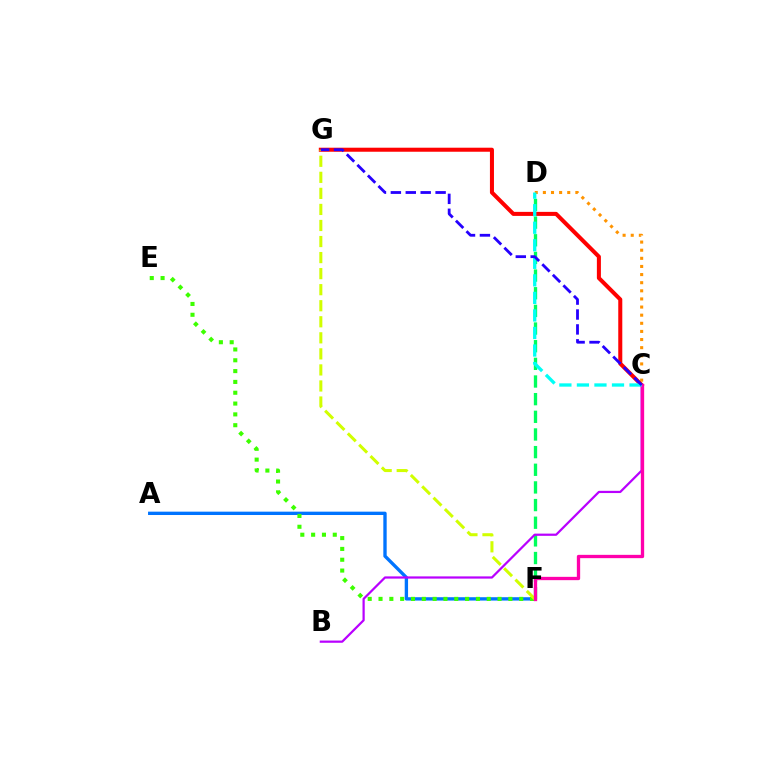{('D', 'F'): [{'color': '#00ff5c', 'line_style': 'dashed', 'thickness': 2.4}], ('C', 'D'): [{'color': '#ff9400', 'line_style': 'dotted', 'thickness': 2.21}, {'color': '#00fff6', 'line_style': 'dashed', 'thickness': 2.38}], ('A', 'F'): [{'color': '#0074ff', 'line_style': 'solid', 'thickness': 2.41}], ('C', 'G'): [{'color': '#ff0000', 'line_style': 'solid', 'thickness': 2.9}, {'color': '#2500ff', 'line_style': 'dashed', 'thickness': 2.03}], ('E', 'F'): [{'color': '#3dff00', 'line_style': 'dotted', 'thickness': 2.94}], ('B', 'C'): [{'color': '#b900ff', 'line_style': 'solid', 'thickness': 1.6}], ('F', 'G'): [{'color': '#d1ff00', 'line_style': 'dashed', 'thickness': 2.18}], ('C', 'F'): [{'color': '#ff00ac', 'line_style': 'solid', 'thickness': 2.38}]}